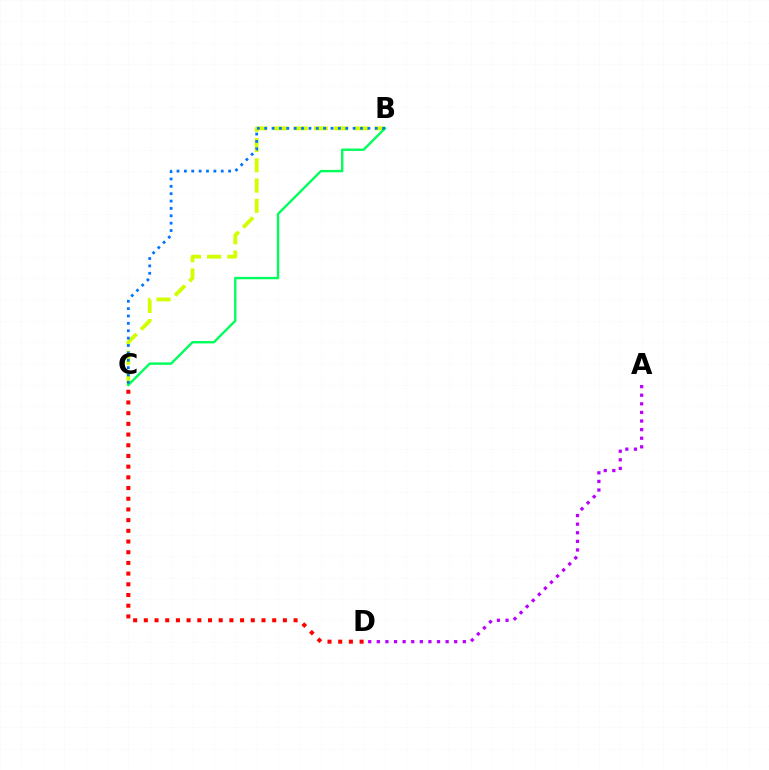{('B', 'C'): [{'color': '#d1ff00', 'line_style': 'dashed', 'thickness': 2.75}, {'color': '#00ff5c', 'line_style': 'solid', 'thickness': 1.72}, {'color': '#0074ff', 'line_style': 'dotted', 'thickness': 2.0}], ('C', 'D'): [{'color': '#ff0000', 'line_style': 'dotted', 'thickness': 2.91}], ('A', 'D'): [{'color': '#b900ff', 'line_style': 'dotted', 'thickness': 2.34}]}